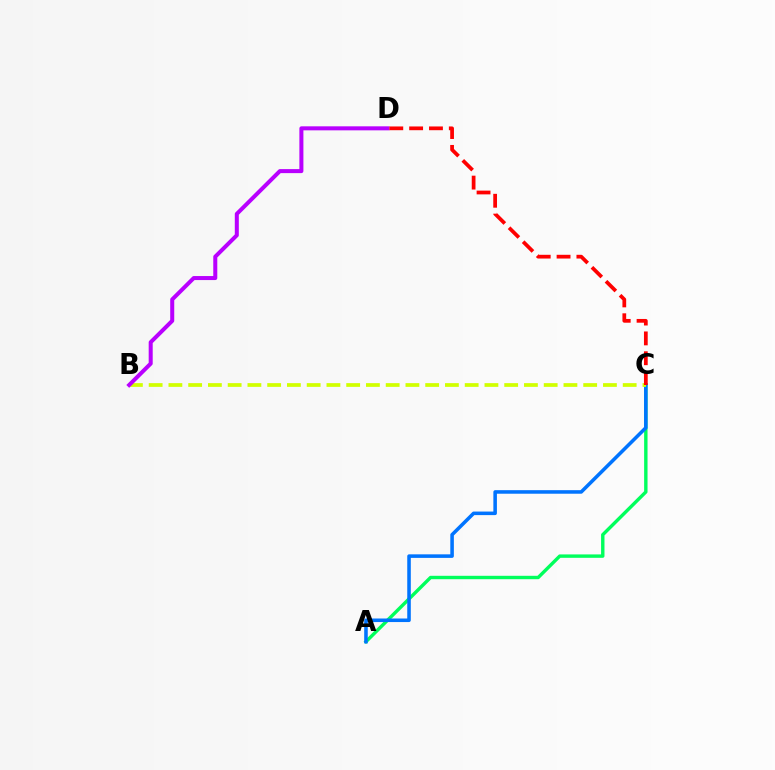{('A', 'C'): [{'color': '#00ff5c', 'line_style': 'solid', 'thickness': 2.45}, {'color': '#0074ff', 'line_style': 'solid', 'thickness': 2.56}], ('B', 'C'): [{'color': '#d1ff00', 'line_style': 'dashed', 'thickness': 2.68}], ('B', 'D'): [{'color': '#b900ff', 'line_style': 'solid', 'thickness': 2.89}], ('C', 'D'): [{'color': '#ff0000', 'line_style': 'dashed', 'thickness': 2.69}]}